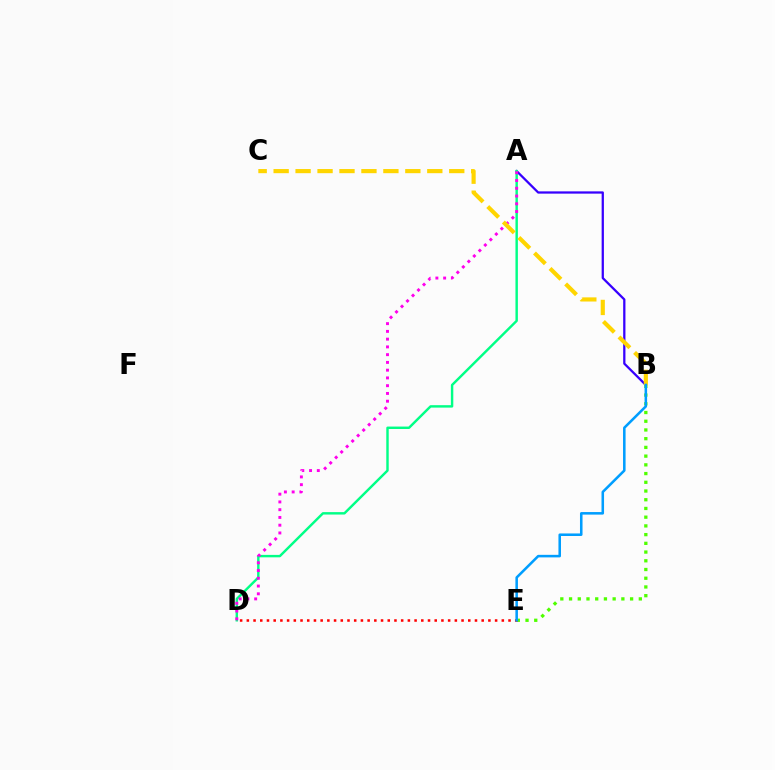{('A', 'B'): [{'color': '#3700ff', 'line_style': 'solid', 'thickness': 1.63}], ('B', 'E'): [{'color': '#4fff00', 'line_style': 'dotted', 'thickness': 2.37}, {'color': '#009eff', 'line_style': 'solid', 'thickness': 1.83}], ('A', 'D'): [{'color': '#00ff86', 'line_style': 'solid', 'thickness': 1.75}, {'color': '#ff00ed', 'line_style': 'dotted', 'thickness': 2.11}], ('D', 'E'): [{'color': '#ff0000', 'line_style': 'dotted', 'thickness': 1.82}], ('B', 'C'): [{'color': '#ffd500', 'line_style': 'dashed', 'thickness': 2.98}]}